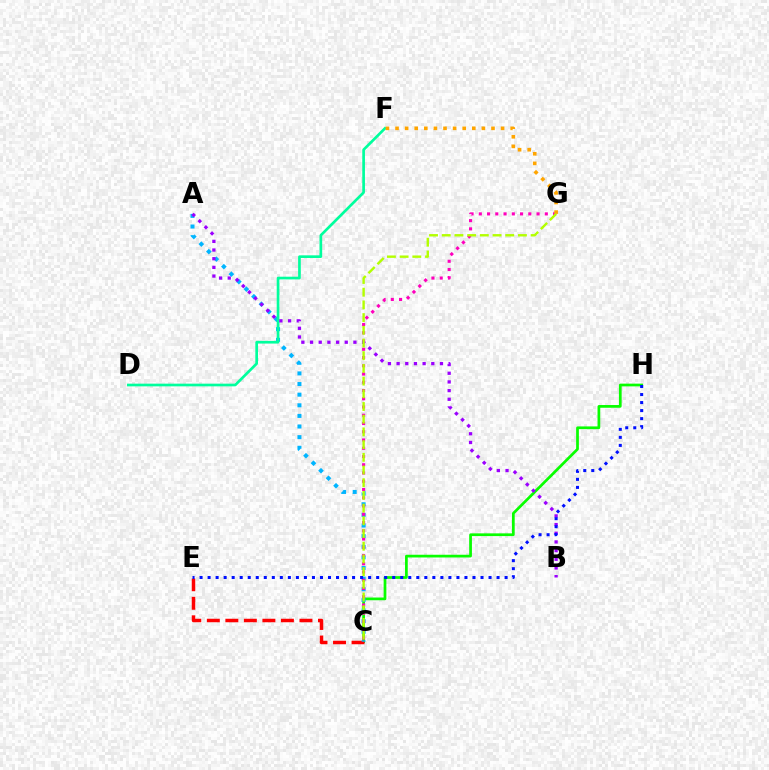{('C', 'H'): [{'color': '#08ff00', 'line_style': 'solid', 'thickness': 1.96}], ('C', 'E'): [{'color': '#ff0000', 'line_style': 'dashed', 'thickness': 2.52}], ('A', 'C'): [{'color': '#00b5ff', 'line_style': 'dotted', 'thickness': 2.89}], ('C', 'G'): [{'color': '#ff00bd', 'line_style': 'dotted', 'thickness': 2.24}, {'color': '#b3ff00', 'line_style': 'dashed', 'thickness': 1.73}], ('D', 'F'): [{'color': '#00ff9d', 'line_style': 'solid', 'thickness': 1.93}], ('F', 'G'): [{'color': '#ffa500', 'line_style': 'dotted', 'thickness': 2.61}], ('A', 'B'): [{'color': '#9b00ff', 'line_style': 'dotted', 'thickness': 2.36}], ('E', 'H'): [{'color': '#0010ff', 'line_style': 'dotted', 'thickness': 2.18}]}